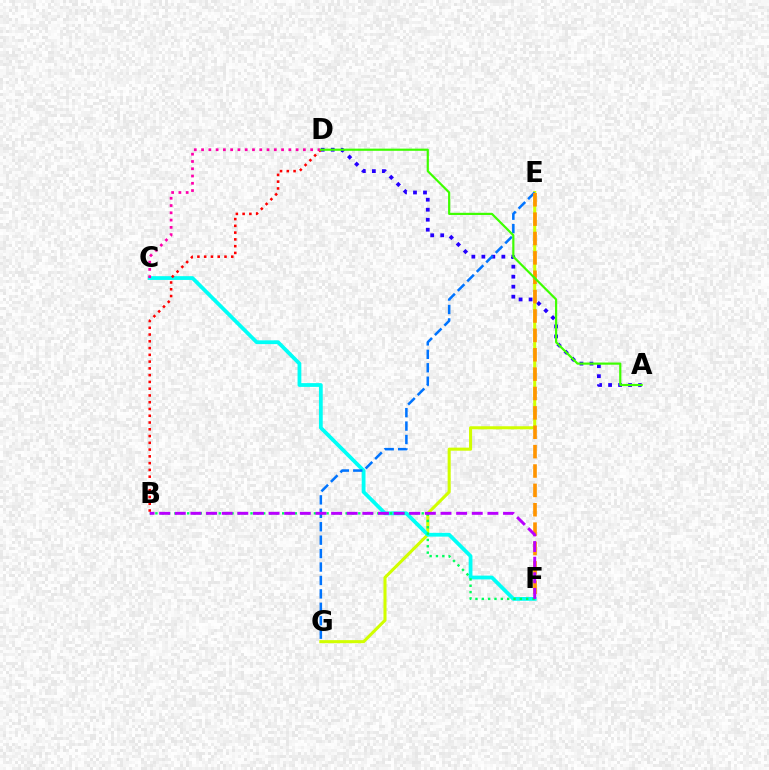{('E', 'G'): [{'color': '#d1ff00', 'line_style': 'solid', 'thickness': 2.2}, {'color': '#0074ff', 'line_style': 'dashed', 'thickness': 1.82}], ('C', 'F'): [{'color': '#00fff6', 'line_style': 'solid', 'thickness': 2.72}], ('A', 'D'): [{'color': '#2500ff', 'line_style': 'dotted', 'thickness': 2.72}, {'color': '#3dff00', 'line_style': 'solid', 'thickness': 1.57}], ('B', 'D'): [{'color': '#ff0000', 'line_style': 'dotted', 'thickness': 1.84}], ('B', 'F'): [{'color': '#00ff5c', 'line_style': 'dotted', 'thickness': 1.72}, {'color': '#b900ff', 'line_style': 'dashed', 'thickness': 2.12}], ('E', 'F'): [{'color': '#ff9400', 'line_style': 'dashed', 'thickness': 2.63}], ('C', 'D'): [{'color': '#ff00ac', 'line_style': 'dotted', 'thickness': 1.98}]}